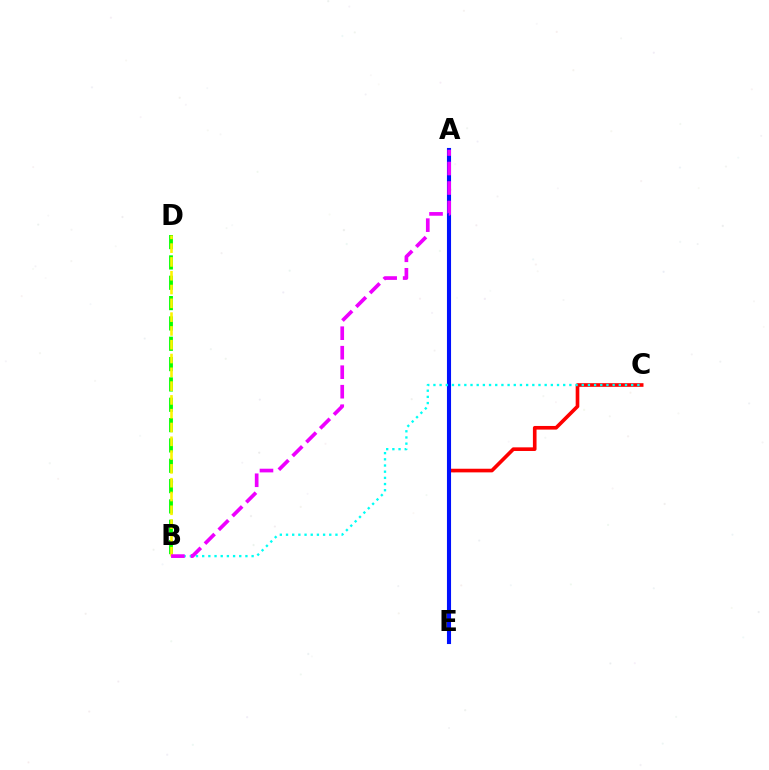{('C', 'E'): [{'color': '#ff0000', 'line_style': 'solid', 'thickness': 2.62}], ('B', 'D'): [{'color': '#08ff00', 'line_style': 'dashed', 'thickness': 2.76}, {'color': '#fcf500', 'line_style': 'dashed', 'thickness': 1.87}], ('A', 'E'): [{'color': '#0010ff', 'line_style': 'solid', 'thickness': 2.95}], ('B', 'C'): [{'color': '#00fff6', 'line_style': 'dotted', 'thickness': 1.68}], ('A', 'B'): [{'color': '#ee00ff', 'line_style': 'dashed', 'thickness': 2.65}]}